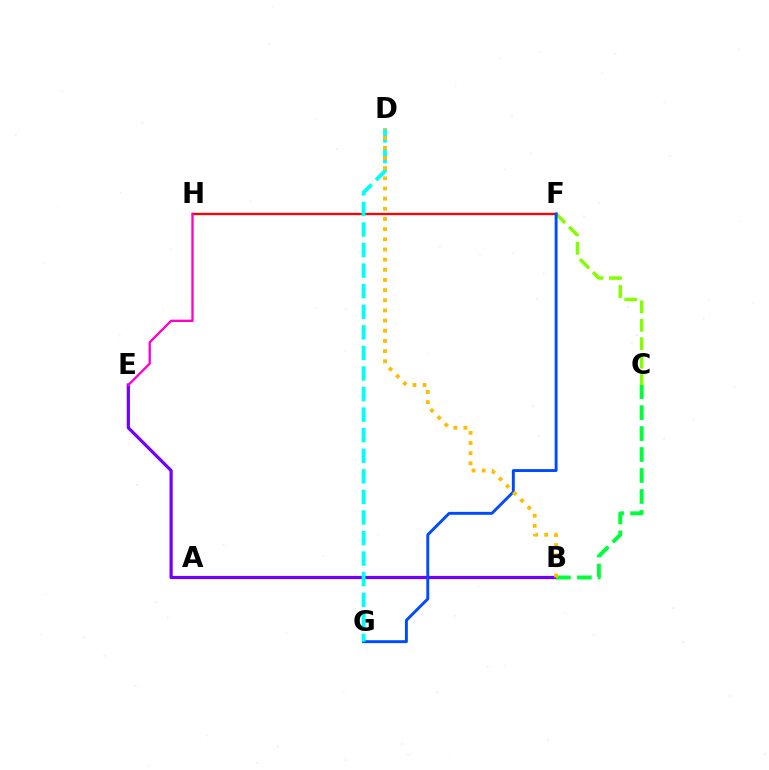{('C', 'F'): [{'color': '#84ff00', 'line_style': 'dashed', 'thickness': 2.5}], ('F', 'H'): [{'color': '#ff0000', 'line_style': 'solid', 'thickness': 1.65}], ('B', 'E'): [{'color': '#7200ff', 'line_style': 'solid', 'thickness': 2.31}], ('E', 'H'): [{'color': '#ff00cf', 'line_style': 'solid', 'thickness': 1.68}], ('F', 'G'): [{'color': '#004bff', 'line_style': 'solid', 'thickness': 2.1}], ('B', 'C'): [{'color': '#00ff39', 'line_style': 'dashed', 'thickness': 2.85}], ('D', 'G'): [{'color': '#00fff6', 'line_style': 'dashed', 'thickness': 2.79}], ('B', 'D'): [{'color': '#ffbd00', 'line_style': 'dotted', 'thickness': 2.76}]}